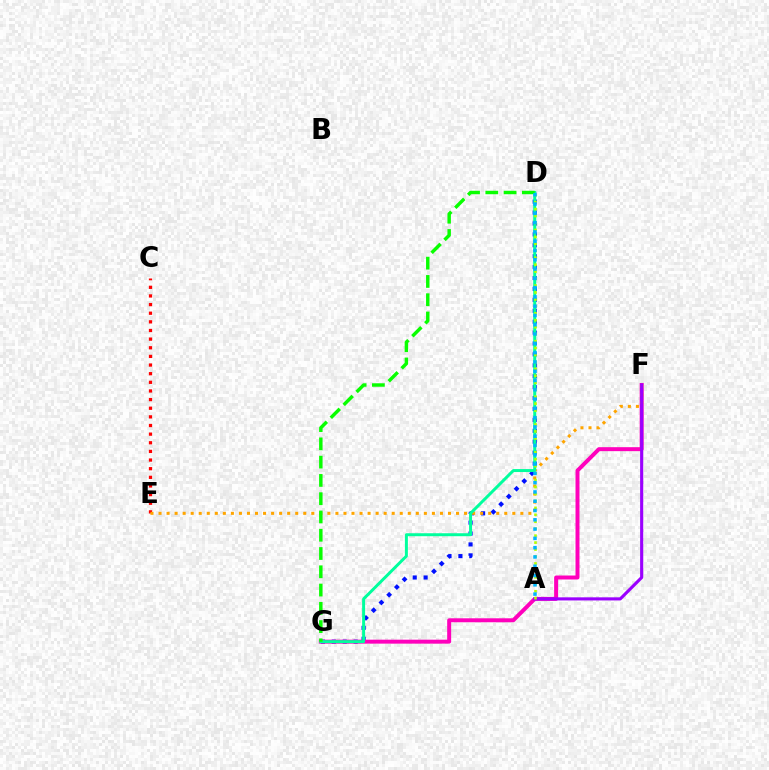{('D', 'G'): [{'color': '#0010ff', 'line_style': 'dotted', 'thickness': 2.96}, {'color': '#00ff9d', 'line_style': 'solid', 'thickness': 2.14}, {'color': '#08ff00', 'line_style': 'dashed', 'thickness': 2.48}], ('F', 'G'): [{'color': '#ff00bd', 'line_style': 'solid', 'thickness': 2.86}], ('C', 'E'): [{'color': '#ff0000', 'line_style': 'dotted', 'thickness': 2.35}], ('E', 'F'): [{'color': '#ffa500', 'line_style': 'dotted', 'thickness': 2.18}], ('A', 'F'): [{'color': '#9b00ff', 'line_style': 'solid', 'thickness': 2.24}], ('A', 'D'): [{'color': '#b3ff00', 'line_style': 'dotted', 'thickness': 1.89}, {'color': '#00b5ff', 'line_style': 'dotted', 'thickness': 2.52}]}